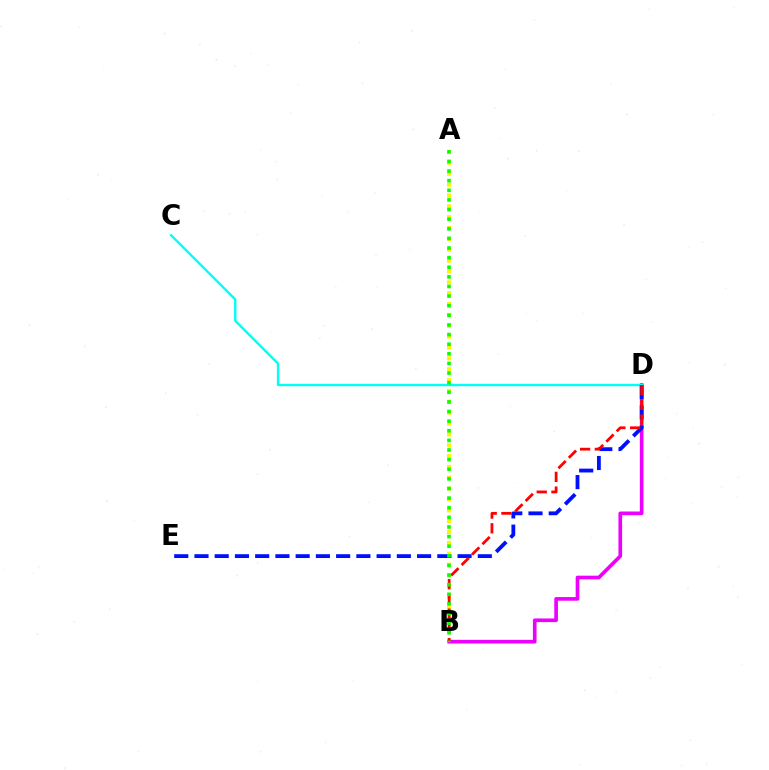{('A', 'B'): [{'color': '#fcf500', 'line_style': 'dotted', 'thickness': 2.95}, {'color': '#08ff00', 'line_style': 'dotted', 'thickness': 2.61}], ('B', 'D'): [{'color': '#ee00ff', 'line_style': 'solid', 'thickness': 2.63}, {'color': '#ff0000', 'line_style': 'dashed', 'thickness': 2.0}], ('C', 'D'): [{'color': '#00fff6', 'line_style': 'solid', 'thickness': 1.73}], ('D', 'E'): [{'color': '#0010ff', 'line_style': 'dashed', 'thickness': 2.75}]}